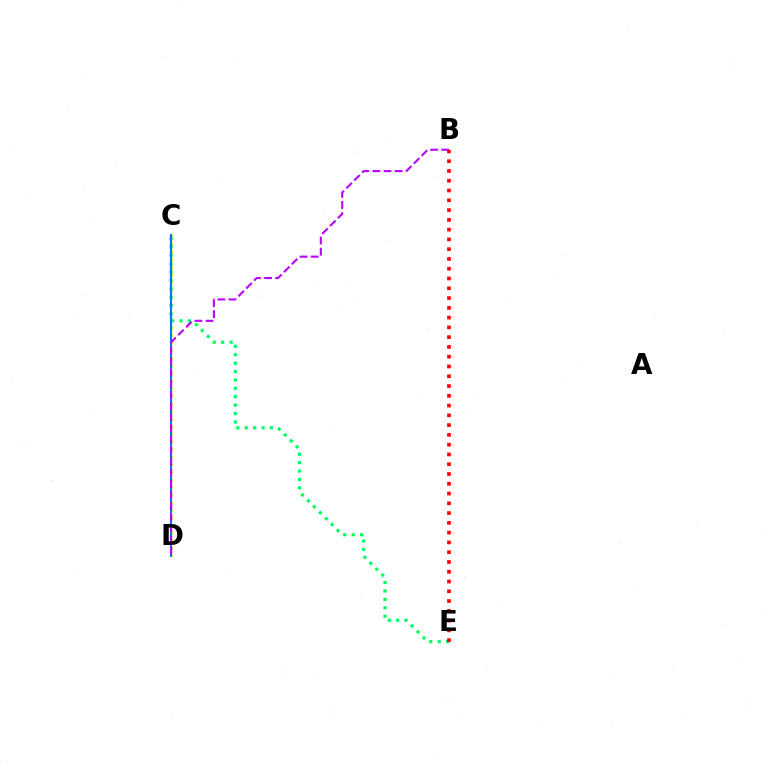{('C', 'D'): [{'color': '#d1ff00', 'line_style': 'dotted', 'thickness': 2.06}, {'color': '#0074ff', 'line_style': 'solid', 'thickness': 1.5}], ('C', 'E'): [{'color': '#00ff5c', 'line_style': 'dotted', 'thickness': 2.28}], ('B', 'D'): [{'color': '#b900ff', 'line_style': 'dashed', 'thickness': 1.51}], ('B', 'E'): [{'color': '#ff0000', 'line_style': 'dotted', 'thickness': 2.66}]}